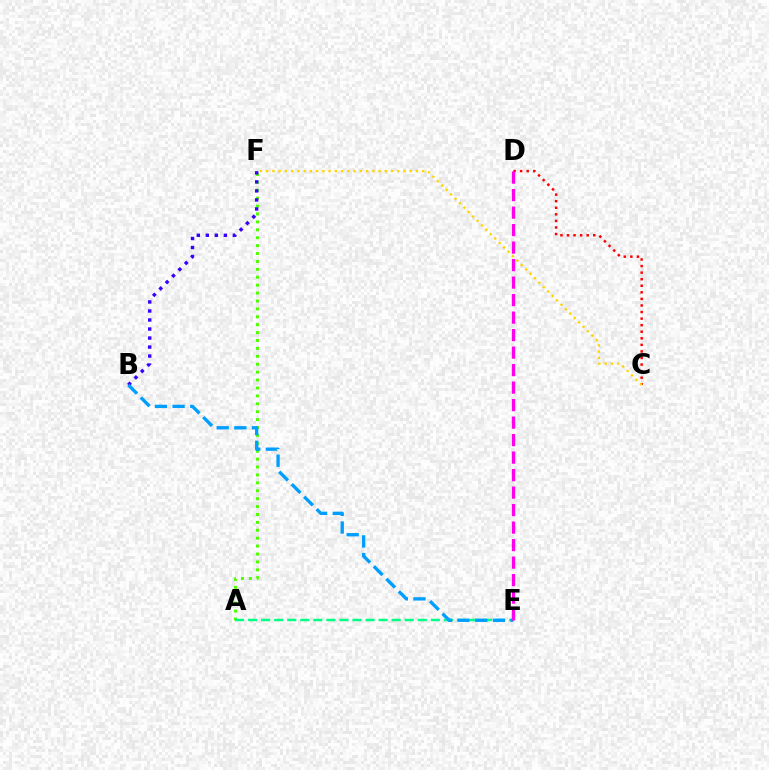{('C', 'D'): [{'color': '#ff0000', 'line_style': 'dotted', 'thickness': 1.78}], ('A', 'F'): [{'color': '#4fff00', 'line_style': 'dotted', 'thickness': 2.15}], ('A', 'E'): [{'color': '#00ff86', 'line_style': 'dashed', 'thickness': 1.77}], ('B', 'F'): [{'color': '#3700ff', 'line_style': 'dotted', 'thickness': 2.45}], ('B', 'E'): [{'color': '#009eff', 'line_style': 'dashed', 'thickness': 2.4}], ('C', 'F'): [{'color': '#ffd500', 'line_style': 'dotted', 'thickness': 1.7}], ('D', 'E'): [{'color': '#ff00ed', 'line_style': 'dashed', 'thickness': 2.38}]}